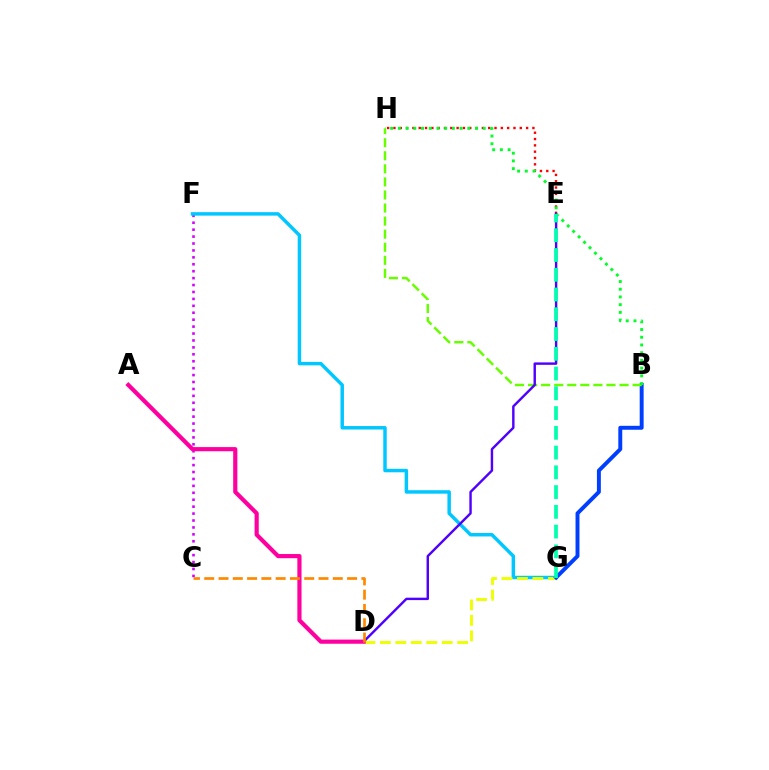{('C', 'F'): [{'color': '#d600ff', 'line_style': 'dotted', 'thickness': 1.88}], ('F', 'G'): [{'color': '#00c7ff', 'line_style': 'solid', 'thickness': 2.49}], ('D', 'G'): [{'color': '#eeff00', 'line_style': 'dashed', 'thickness': 2.1}], ('E', 'H'): [{'color': '#ff0000', 'line_style': 'dotted', 'thickness': 1.72}], ('B', 'G'): [{'color': '#003fff', 'line_style': 'solid', 'thickness': 2.83}], ('B', 'H'): [{'color': '#66ff00', 'line_style': 'dashed', 'thickness': 1.78}, {'color': '#00ff27', 'line_style': 'dotted', 'thickness': 2.1}], ('D', 'E'): [{'color': '#4f00ff', 'line_style': 'solid', 'thickness': 1.74}], ('A', 'D'): [{'color': '#ff00a0', 'line_style': 'solid', 'thickness': 3.0}], ('C', 'D'): [{'color': '#ff8800', 'line_style': 'dashed', 'thickness': 1.94}], ('E', 'G'): [{'color': '#00ffaf', 'line_style': 'dashed', 'thickness': 2.68}]}